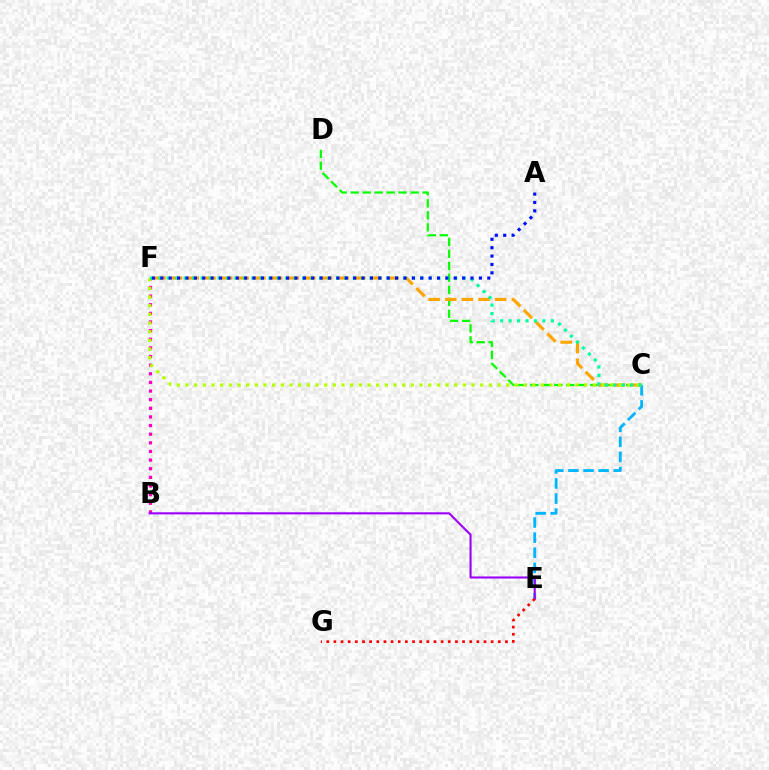{('C', 'D'): [{'color': '#08ff00', 'line_style': 'dashed', 'thickness': 1.63}], ('C', 'E'): [{'color': '#00b5ff', 'line_style': 'dashed', 'thickness': 2.05}], ('B', 'F'): [{'color': '#ff00bd', 'line_style': 'dotted', 'thickness': 2.34}], ('B', 'E'): [{'color': '#9b00ff', 'line_style': 'solid', 'thickness': 1.5}], ('E', 'G'): [{'color': '#ff0000', 'line_style': 'dotted', 'thickness': 1.94}], ('C', 'F'): [{'color': '#ffa500', 'line_style': 'dashed', 'thickness': 2.26}, {'color': '#b3ff00', 'line_style': 'dotted', 'thickness': 2.36}, {'color': '#00ff9d', 'line_style': 'dotted', 'thickness': 2.3}], ('A', 'F'): [{'color': '#0010ff', 'line_style': 'dotted', 'thickness': 2.28}]}